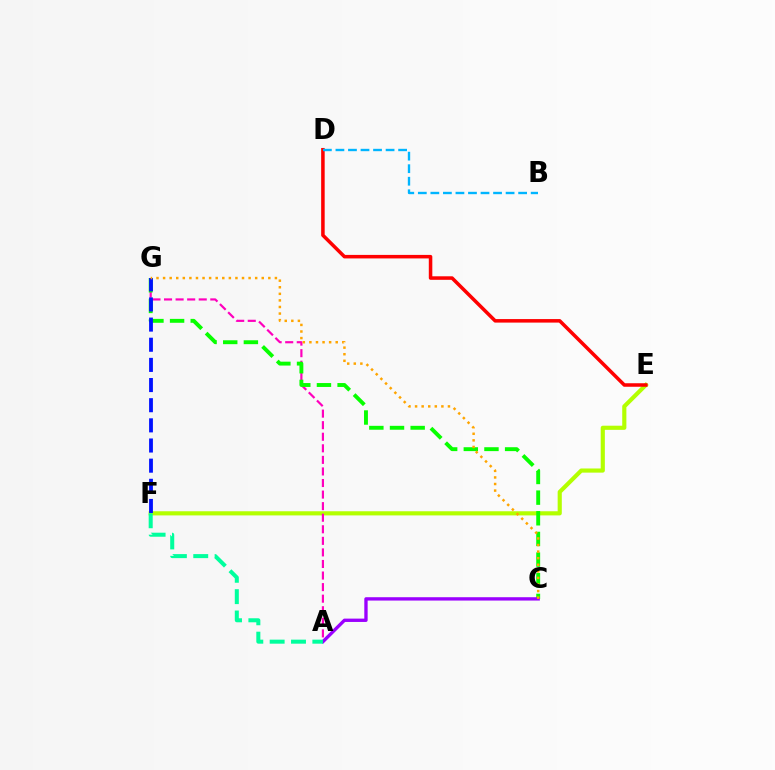{('E', 'F'): [{'color': '#b3ff00', 'line_style': 'solid', 'thickness': 2.99}], ('A', 'G'): [{'color': '#ff00bd', 'line_style': 'dashed', 'thickness': 1.57}], ('C', 'G'): [{'color': '#08ff00', 'line_style': 'dashed', 'thickness': 2.81}, {'color': '#ffa500', 'line_style': 'dotted', 'thickness': 1.79}], ('A', 'C'): [{'color': '#9b00ff', 'line_style': 'solid', 'thickness': 2.4}], ('F', 'G'): [{'color': '#0010ff', 'line_style': 'dashed', 'thickness': 2.74}], ('D', 'E'): [{'color': '#ff0000', 'line_style': 'solid', 'thickness': 2.54}], ('A', 'F'): [{'color': '#00ff9d', 'line_style': 'dashed', 'thickness': 2.9}], ('B', 'D'): [{'color': '#00b5ff', 'line_style': 'dashed', 'thickness': 1.7}]}